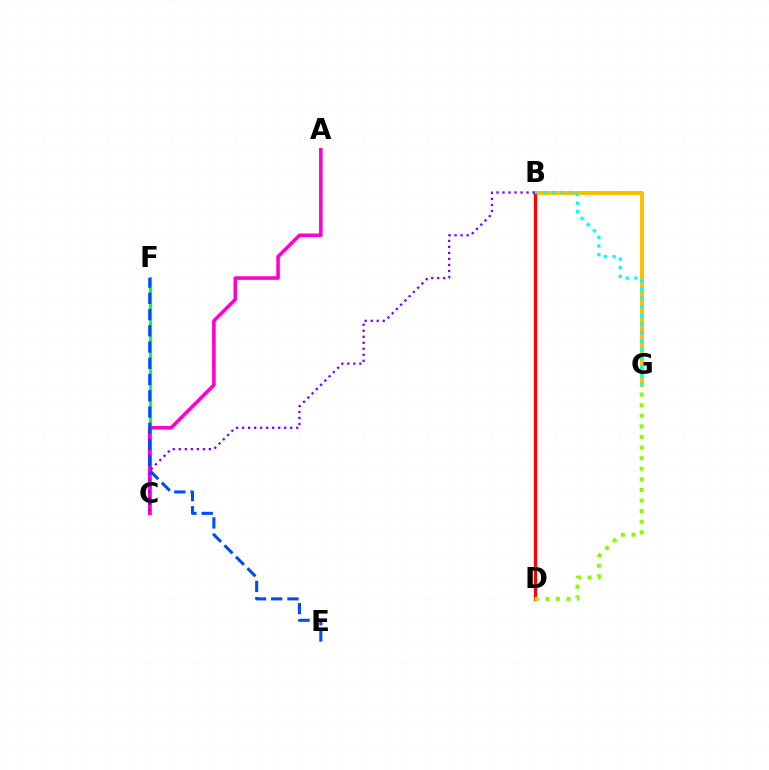{('B', 'G'): [{'color': '#ffbd00', 'line_style': 'solid', 'thickness': 2.84}, {'color': '#00fff6', 'line_style': 'dotted', 'thickness': 2.34}], ('C', 'F'): [{'color': '#00ff39', 'line_style': 'solid', 'thickness': 2.25}], ('B', 'D'): [{'color': '#ff0000', 'line_style': 'solid', 'thickness': 2.35}], ('A', 'C'): [{'color': '#ff00cf', 'line_style': 'solid', 'thickness': 2.58}], ('B', 'C'): [{'color': '#7200ff', 'line_style': 'dotted', 'thickness': 1.63}], ('E', 'F'): [{'color': '#004bff', 'line_style': 'dashed', 'thickness': 2.21}], ('D', 'G'): [{'color': '#84ff00', 'line_style': 'dotted', 'thickness': 2.88}]}